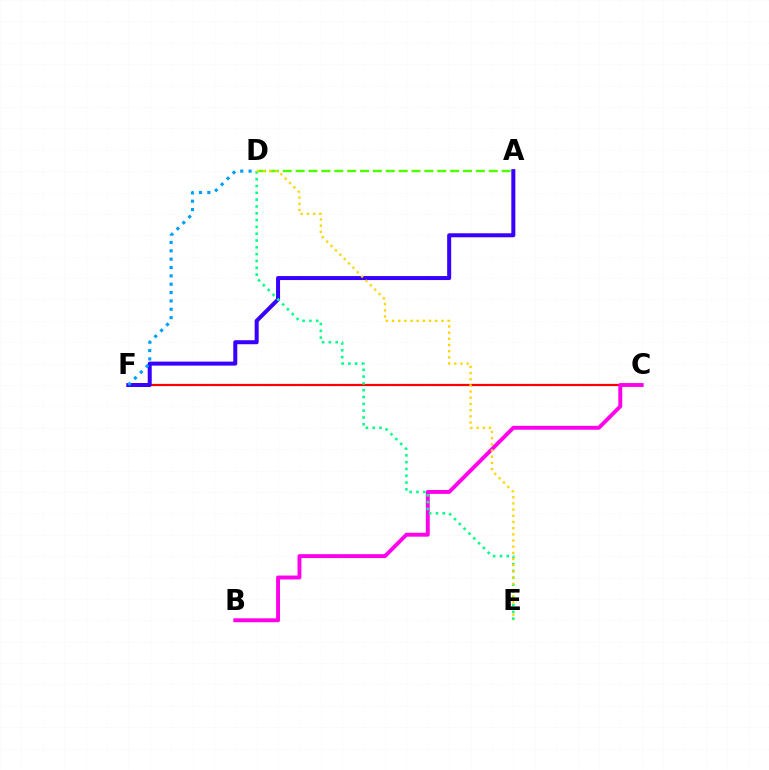{('C', 'F'): [{'color': '#ff0000', 'line_style': 'solid', 'thickness': 1.6}], ('A', 'D'): [{'color': '#4fff00', 'line_style': 'dashed', 'thickness': 1.75}], ('A', 'F'): [{'color': '#3700ff', 'line_style': 'solid', 'thickness': 2.89}], ('D', 'F'): [{'color': '#009eff', 'line_style': 'dotted', 'thickness': 2.27}], ('B', 'C'): [{'color': '#ff00ed', 'line_style': 'solid', 'thickness': 2.81}], ('D', 'E'): [{'color': '#00ff86', 'line_style': 'dotted', 'thickness': 1.85}, {'color': '#ffd500', 'line_style': 'dotted', 'thickness': 1.68}]}